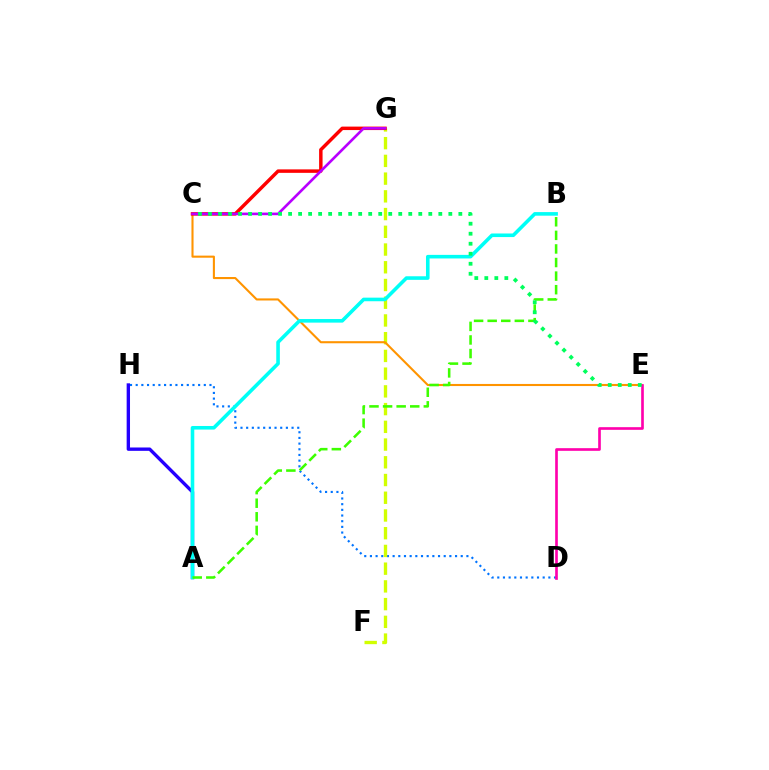{('D', 'H'): [{'color': '#0074ff', 'line_style': 'dotted', 'thickness': 1.54}], ('F', 'G'): [{'color': '#d1ff00', 'line_style': 'dashed', 'thickness': 2.41}], ('A', 'H'): [{'color': '#2500ff', 'line_style': 'solid', 'thickness': 2.42}], ('C', 'E'): [{'color': '#ff9400', 'line_style': 'solid', 'thickness': 1.51}, {'color': '#00ff5c', 'line_style': 'dotted', 'thickness': 2.72}], ('D', 'E'): [{'color': '#ff00ac', 'line_style': 'solid', 'thickness': 1.91}], ('C', 'G'): [{'color': '#ff0000', 'line_style': 'solid', 'thickness': 2.5}, {'color': '#b900ff', 'line_style': 'solid', 'thickness': 1.9}], ('A', 'B'): [{'color': '#00fff6', 'line_style': 'solid', 'thickness': 2.58}, {'color': '#3dff00', 'line_style': 'dashed', 'thickness': 1.85}]}